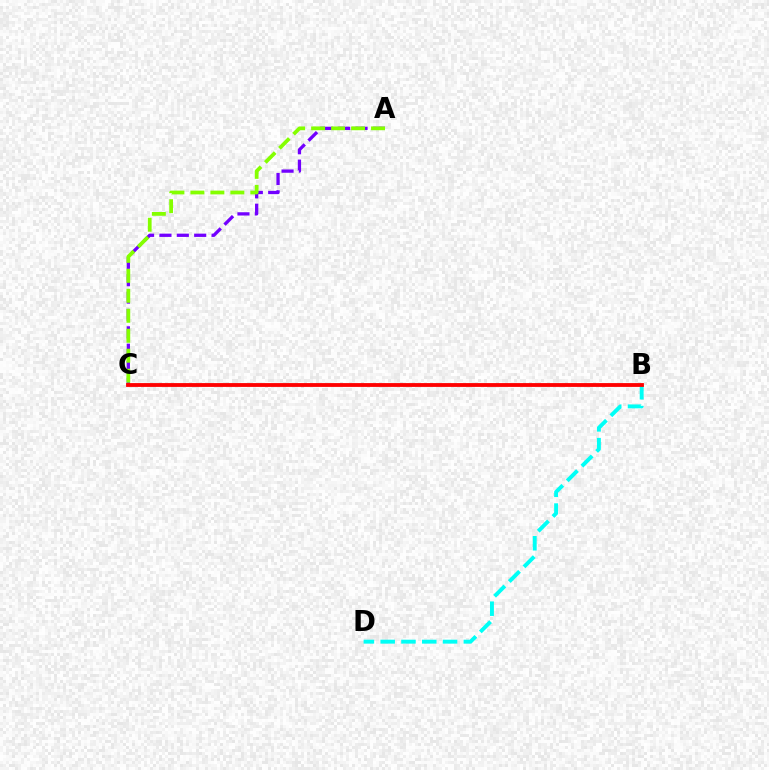{('A', 'C'): [{'color': '#7200ff', 'line_style': 'dashed', 'thickness': 2.36}, {'color': '#84ff00', 'line_style': 'dashed', 'thickness': 2.71}], ('B', 'D'): [{'color': '#00fff6', 'line_style': 'dashed', 'thickness': 2.82}], ('B', 'C'): [{'color': '#ff0000', 'line_style': 'solid', 'thickness': 2.75}]}